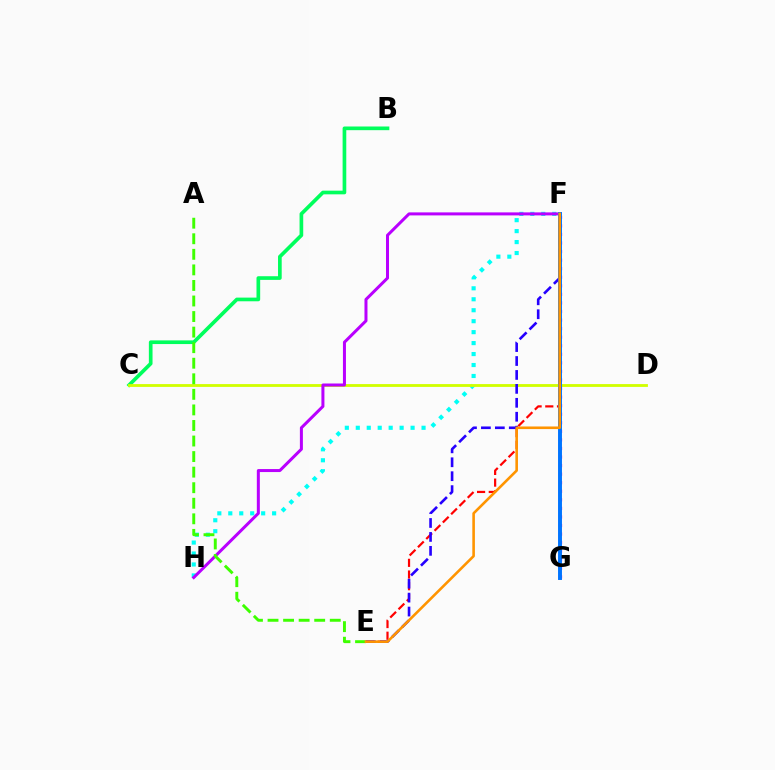{('F', 'G'): [{'color': '#ff00ac', 'line_style': 'dotted', 'thickness': 2.33}, {'color': '#0074ff', 'line_style': 'solid', 'thickness': 2.83}], ('E', 'F'): [{'color': '#ff0000', 'line_style': 'dashed', 'thickness': 1.59}, {'color': '#2500ff', 'line_style': 'dashed', 'thickness': 1.89}, {'color': '#ff9400', 'line_style': 'solid', 'thickness': 1.87}], ('F', 'H'): [{'color': '#00fff6', 'line_style': 'dotted', 'thickness': 2.98}, {'color': '#b900ff', 'line_style': 'solid', 'thickness': 2.17}], ('B', 'C'): [{'color': '#00ff5c', 'line_style': 'solid', 'thickness': 2.65}], ('C', 'D'): [{'color': '#d1ff00', 'line_style': 'solid', 'thickness': 2.03}], ('A', 'E'): [{'color': '#3dff00', 'line_style': 'dashed', 'thickness': 2.11}]}